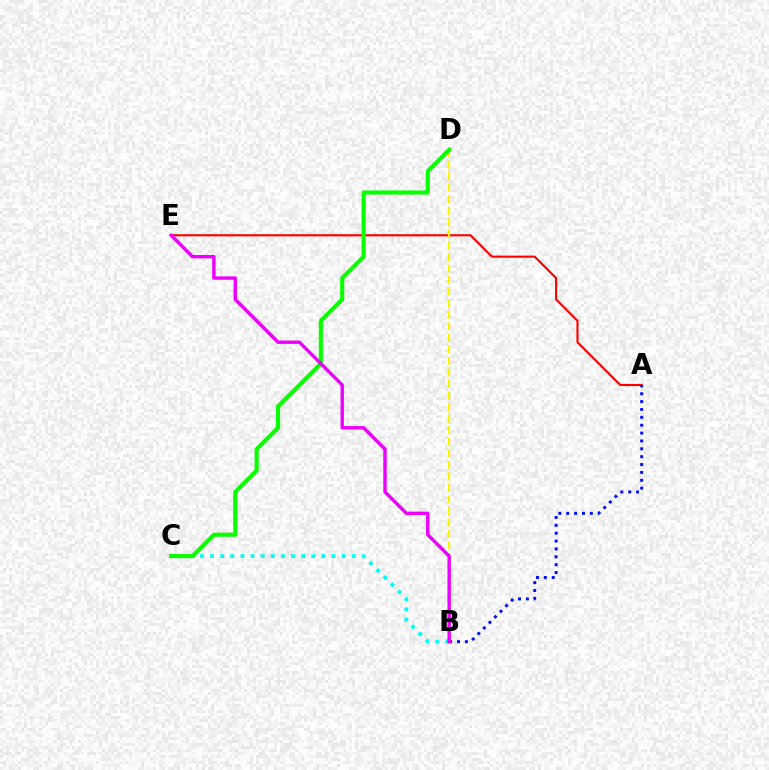{('A', 'E'): [{'color': '#ff0000', 'line_style': 'solid', 'thickness': 1.53}], ('B', 'C'): [{'color': '#00fff6', 'line_style': 'dotted', 'thickness': 2.75}], ('A', 'B'): [{'color': '#0010ff', 'line_style': 'dotted', 'thickness': 2.14}], ('B', 'D'): [{'color': '#fcf500', 'line_style': 'dashed', 'thickness': 1.57}], ('C', 'D'): [{'color': '#08ff00', 'line_style': 'solid', 'thickness': 2.95}], ('B', 'E'): [{'color': '#ee00ff', 'line_style': 'solid', 'thickness': 2.45}]}